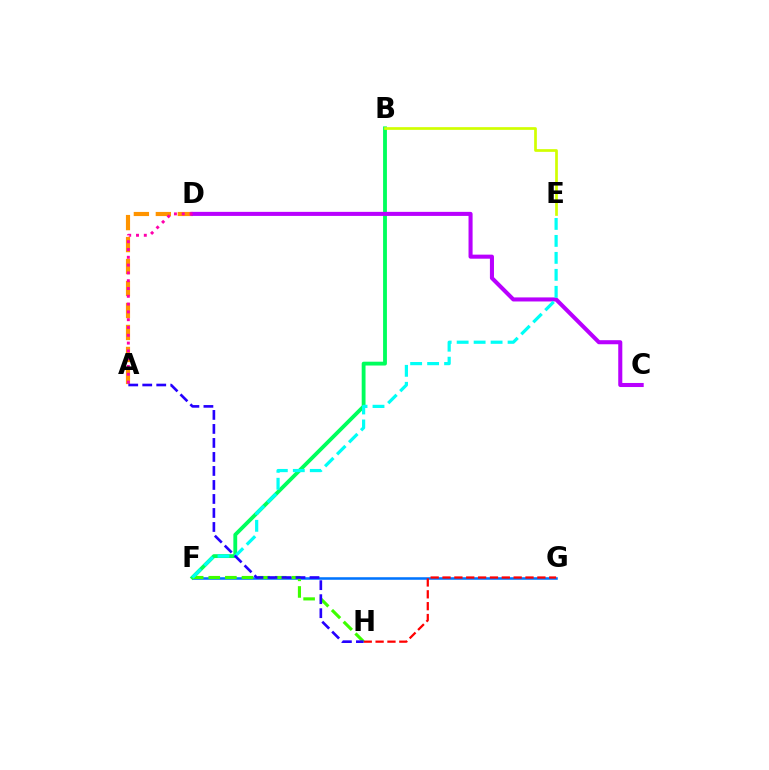{('F', 'G'): [{'color': '#0074ff', 'line_style': 'solid', 'thickness': 1.84}], ('A', 'D'): [{'color': '#ff9400', 'line_style': 'dashed', 'thickness': 2.99}, {'color': '#ff00ac', 'line_style': 'dotted', 'thickness': 2.12}], ('G', 'H'): [{'color': '#ff0000', 'line_style': 'dashed', 'thickness': 1.61}], ('B', 'F'): [{'color': '#00ff5c', 'line_style': 'solid', 'thickness': 2.76}], ('B', 'E'): [{'color': '#d1ff00', 'line_style': 'solid', 'thickness': 1.95}], ('F', 'H'): [{'color': '#3dff00', 'line_style': 'dashed', 'thickness': 2.26}], ('C', 'D'): [{'color': '#b900ff', 'line_style': 'solid', 'thickness': 2.92}], ('E', 'F'): [{'color': '#00fff6', 'line_style': 'dashed', 'thickness': 2.31}], ('A', 'H'): [{'color': '#2500ff', 'line_style': 'dashed', 'thickness': 1.9}]}